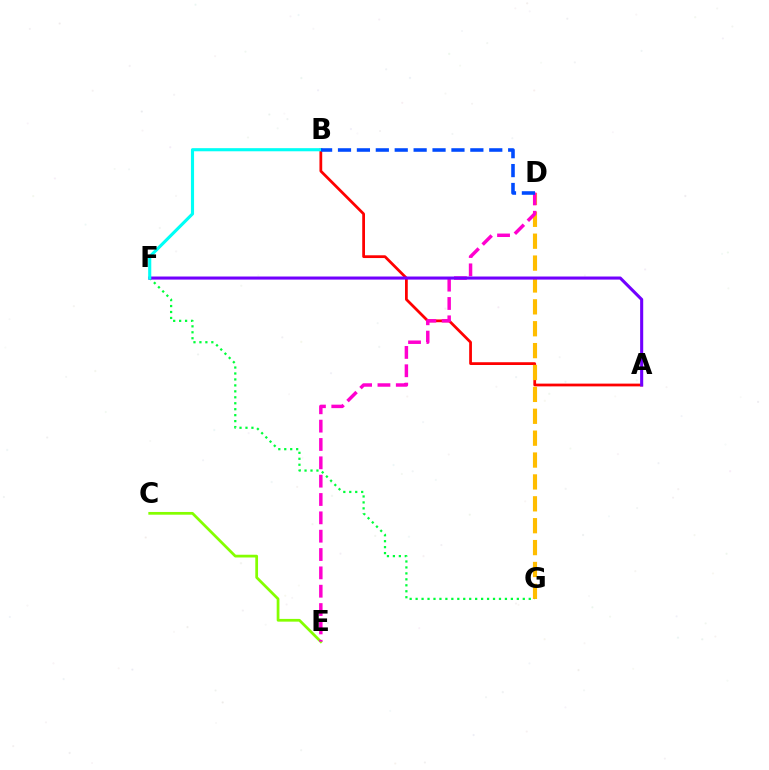{('C', 'E'): [{'color': '#84ff00', 'line_style': 'solid', 'thickness': 1.97}], ('A', 'B'): [{'color': '#ff0000', 'line_style': 'solid', 'thickness': 1.99}], ('D', 'G'): [{'color': '#ffbd00', 'line_style': 'dashed', 'thickness': 2.97}], ('D', 'E'): [{'color': '#ff00cf', 'line_style': 'dashed', 'thickness': 2.49}], ('F', 'G'): [{'color': '#00ff39', 'line_style': 'dotted', 'thickness': 1.62}], ('A', 'F'): [{'color': '#7200ff', 'line_style': 'solid', 'thickness': 2.22}], ('B', 'F'): [{'color': '#00fff6', 'line_style': 'solid', 'thickness': 2.24}], ('B', 'D'): [{'color': '#004bff', 'line_style': 'dashed', 'thickness': 2.57}]}